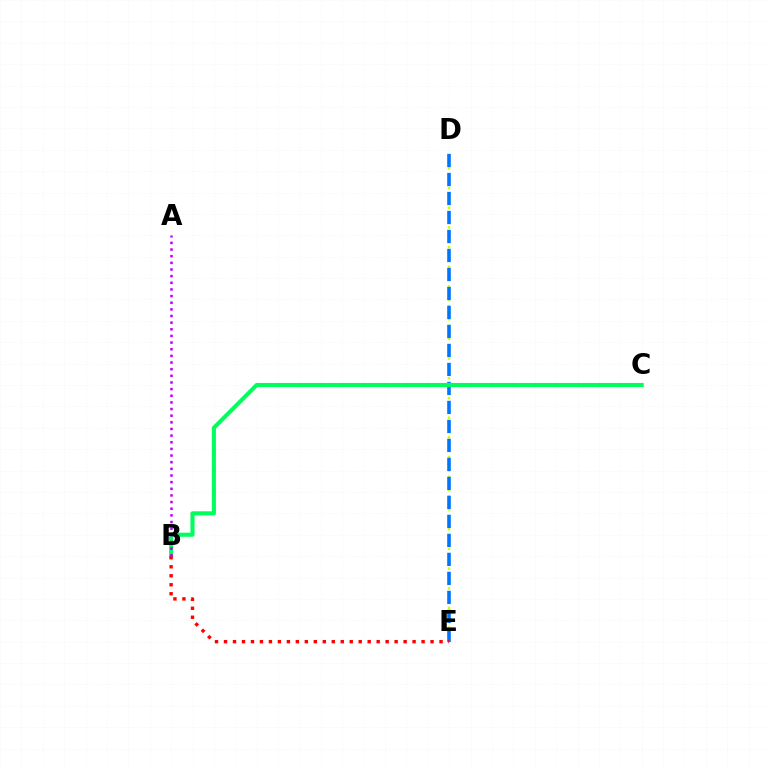{('D', 'E'): [{'color': '#d1ff00', 'line_style': 'dotted', 'thickness': 1.78}, {'color': '#0074ff', 'line_style': 'dashed', 'thickness': 2.58}], ('B', 'C'): [{'color': '#00ff5c', 'line_style': 'solid', 'thickness': 2.95}], ('B', 'E'): [{'color': '#ff0000', 'line_style': 'dotted', 'thickness': 2.44}], ('A', 'B'): [{'color': '#b900ff', 'line_style': 'dotted', 'thickness': 1.81}]}